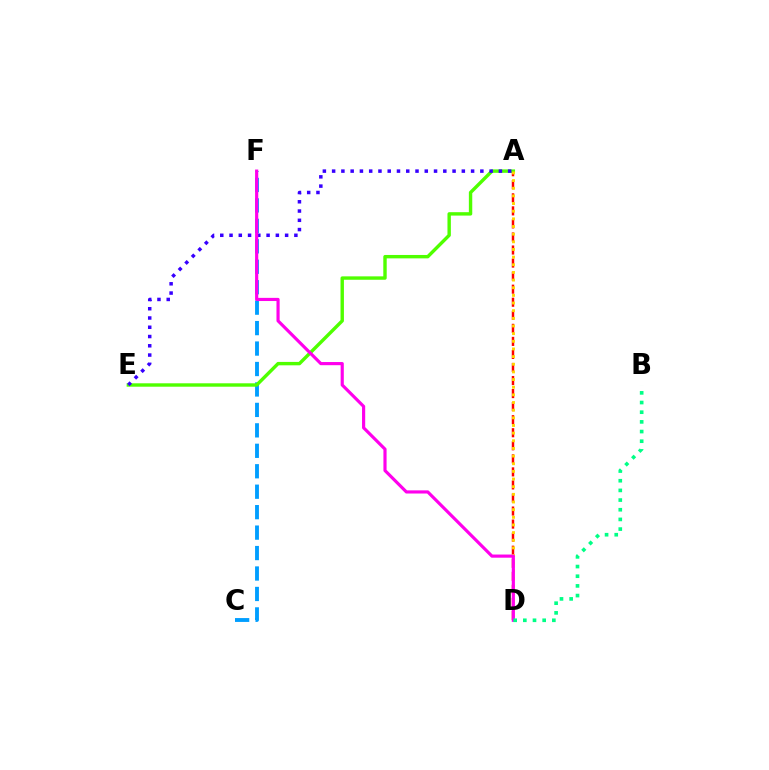{('A', 'D'): [{'color': '#ff0000', 'line_style': 'dashed', 'thickness': 1.77}, {'color': '#ffd500', 'line_style': 'dotted', 'thickness': 2.08}], ('C', 'F'): [{'color': '#009eff', 'line_style': 'dashed', 'thickness': 2.78}], ('A', 'E'): [{'color': '#4fff00', 'line_style': 'solid', 'thickness': 2.45}, {'color': '#3700ff', 'line_style': 'dotted', 'thickness': 2.52}], ('D', 'F'): [{'color': '#ff00ed', 'line_style': 'solid', 'thickness': 2.27}], ('B', 'D'): [{'color': '#00ff86', 'line_style': 'dotted', 'thickness': 2.63}]}